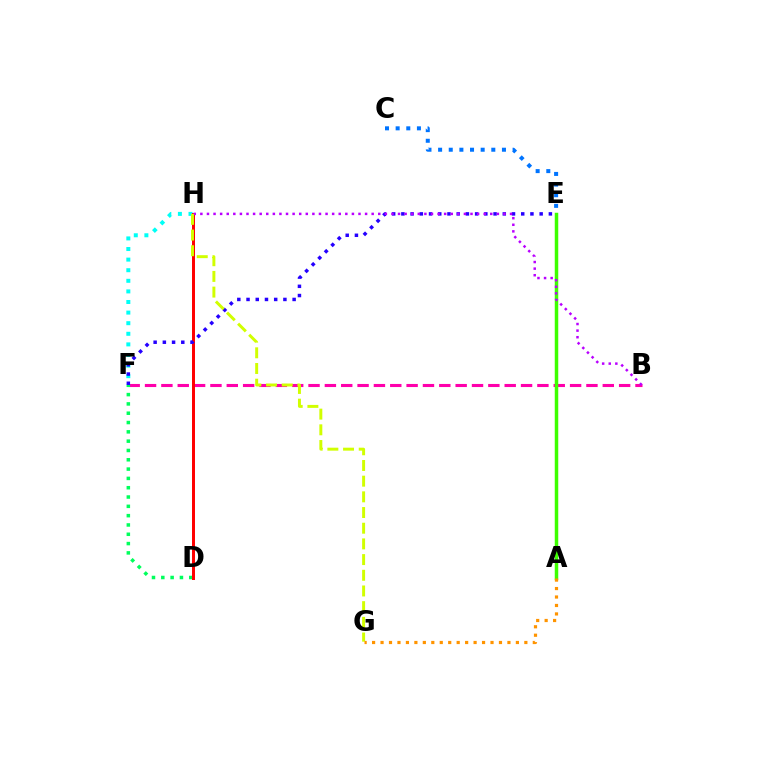{('B', 'F'): [{'color': '#ff00ac', 'line_style': 'dashed', 'thickness': 2.22}], ('D', 'F'): [{'color': '#00ff5c', 'line_style': 'dotted', 'thickness': 2.53}], ('F', 'H'): [{'color': '#00fff6', 'line_style': 'dotted', 'thickness': 2.88}], ('A', 'E'): [{'color': '#3dff00', 'line_style': 'solid', 'thickness': 2.52}], ('C', 'E'): [{'color': '#0074ff', 'line_style': 'dotted', 'thickness': 2.89}], ('D', 'H'): [{'color': '#ff0000', 'line_style': 'solid', 'thickness': 2.14}], ('E', 'F'): [{'color': '#2500ff', 'line_style': 'dotted', 'thickness': 2.5}], ('B', 'H'): [{'color': '#b900ff', 'line_style': 'dotted', 'thickness': 1.79}], ('G', 'H'): [{'color': '#d1ff00', 'line_style': 'dashed', 'thickness': 2.13}], ('A', 'G'): [{'color': '#ff9400', 'line_style': 'dotted', 'thickness': 2.3}]}